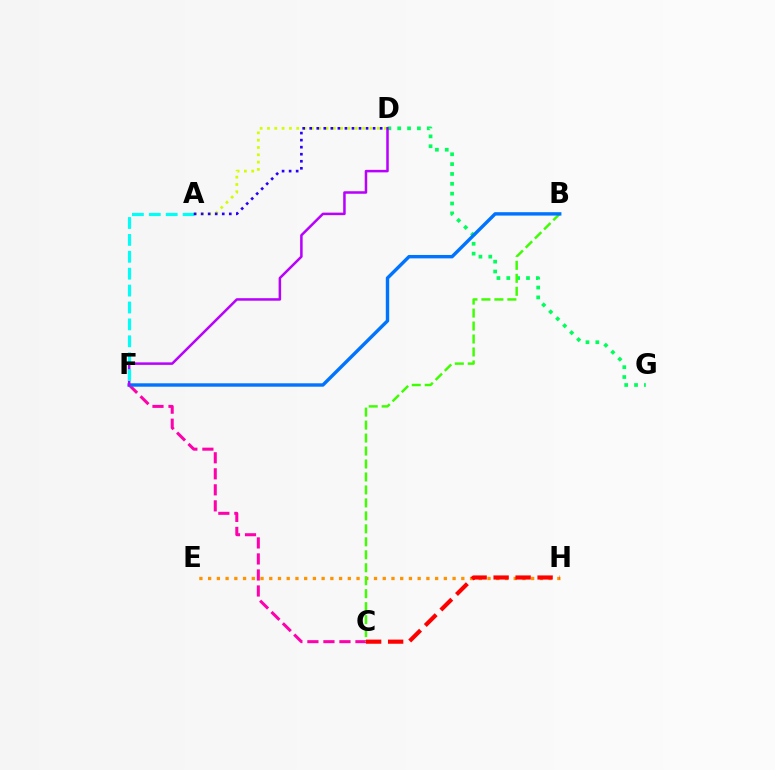{('A', 'D'): [{'color': '#d1ff00', 'line_style': 'dotted', 'thickness': 1.99}, {'color': '#2500ff', 'line_style': 'dotted', 'thickness': 1.91}], ('C', 'F'): [{'color': '#ff00ac', 'line_style': 'dashed', 'thickness': 2.18}], ('D', 'G'): [{'color': '#00ff5c', 'line_style': 'dotted', 'thickness': 2.68}], ('E', 'H'): [{'color': '#ff9400', 'line_style': 'dotted', 'thickness': 2.37}], ('B', 'C'): [{'color': '#3dff00', 'line_style': 'dashed', 'thickness': 1.76}], ('B', 'F'): [{'color': '#0074ff', 'line_style': 'solid', 'thickness': 2.45}], ('D', 'F'): [{'color': '#b900ff', 'line_style': 'solid', 'thickness': 1.81}], ('A', 'F'): [{'color': '#00fff6', 'line_style': 'dashed', 'thickness': 2.3}], ('C', 'H'): [{'color': '#ff0000', 'line_style': 'dashed', 'thickness': 2.99}]}